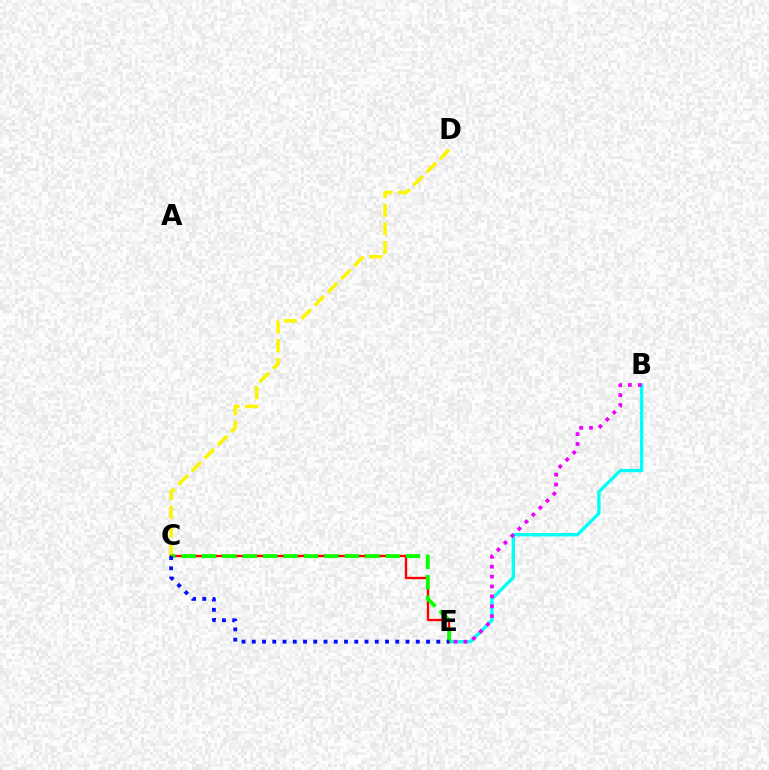{('C', 'D'): [{'color': '#fcf500', 'line_style': 'dashed', 'thickness': 2.53}], ('B', 'E'): [{'color': '#00fff6', 'line_style': 'solid', 'thickness': 2.4}, {'color': '#ee00ff', 'line_style': 'dotted', 'thickness': 2.69}], ('C', 'E'): [{'color': '#ff0000', 'line_style': 'solid', 'thickness': 1.7}, {'color': '#08ff00', 'line_style': 'dashed', 'thickness': 2.77}, {'color': '#0010ff', 'line_style': 'dotted', 'thickness': 2.78}]}